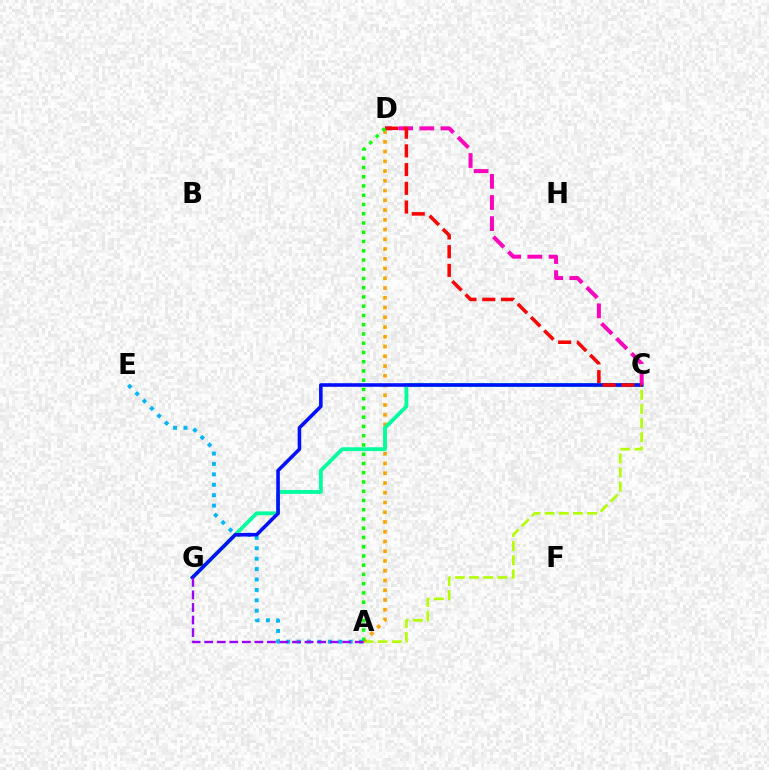{('A', 'C'): [{'color': '#b3ff00', 'line_style': 'dashed', 'thickness': 1.92}], ('A', 'D'): [{'color': '#ffa500', 'line_style': 'dotted', 'thickness': 2.65}, {'color': '#08ff00', 'line_style': 'dotted', 'thickness': 2.51}], ('A', 'E'): [{'color': '#00b5ff', 'line_style': 'dotted', 'thickness': 2.83}], ('C', 'G'): [{'color': '#00ff9d', 'line_style': 'solid', 'thickness': 2.76}, {'color': '#0010ff', 'line_style': 'solid', 'thickness': 2.57}], ('C', 'D'): [{'color': '#ff00bd', 'line_style': 'dashed', 'thickness': 2.87}, {'color': '#ff0000', 'line_style': 'dashed', 'thickness': 2.54}], ('A', 'G'): [{'color': '#9b00ff', 'line_style': 'dashed', 'thickness': 1.7}]}